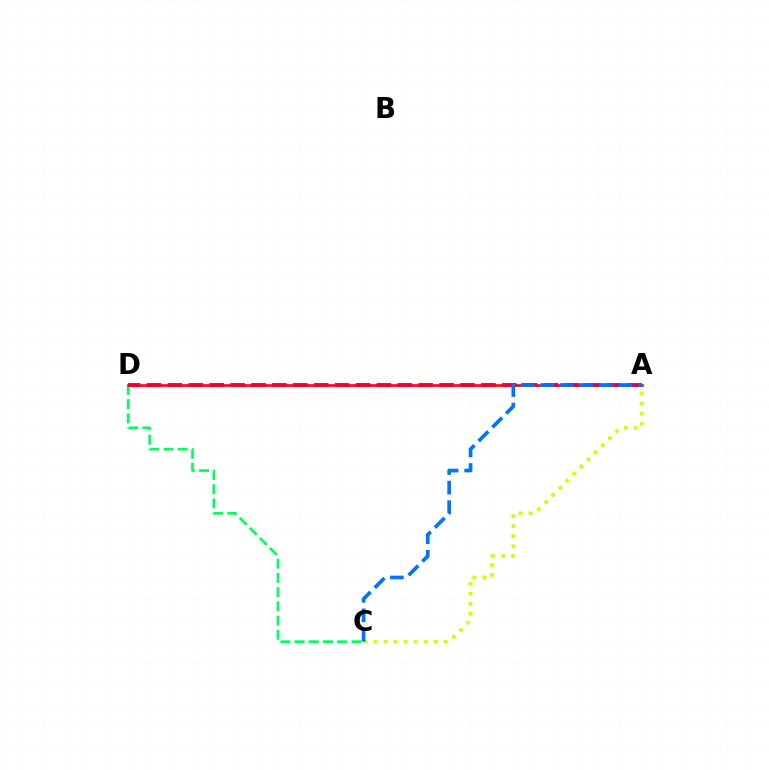{('C', 'D'): [{'color': '#00ff5c', 'line_style': 'dashed', 'thickness': 1.93}], ('A', 'D'): [{'color': '#b900ff', 'line_style': 'dashed', 'thickness': 2.84}, {'color': '#ff0000', 'line_style': 'solid', 'thickness': 1.85}], ('A', 'C'): [{'color': '#d1ff00', 'line_style': 'dotted', 'thickness': 2.73}, {'color': '#0074ff', 'line_style': 'dashed', 'thickness': 2.65}]}